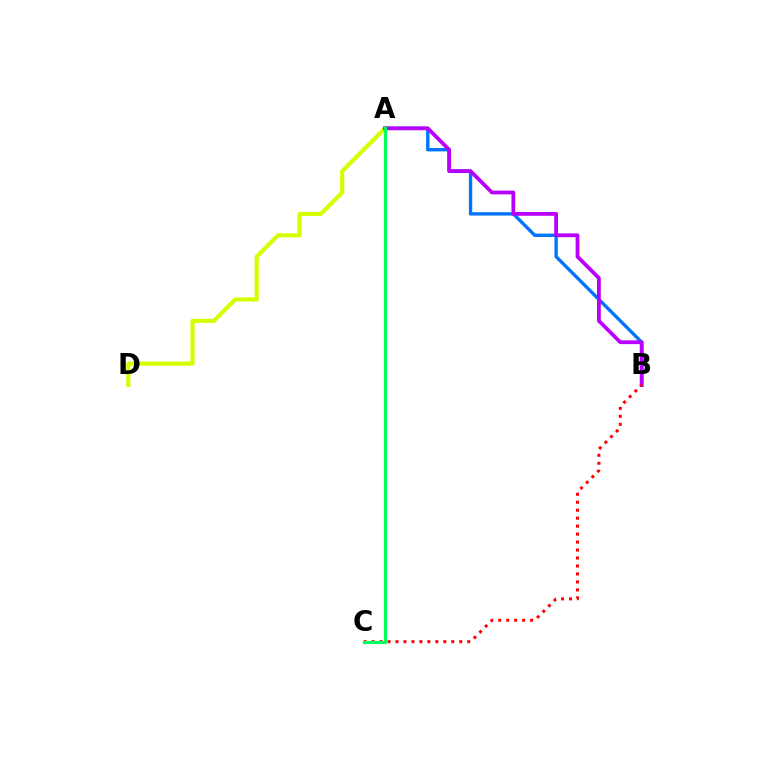{('A', 'D'): [{'color': '#d1ff00', 'line_style': 'solid', 'thickness': 2.97}], ('A', 'B'): [{'color': '#0074ff', 'line_style': 'solid', 'thickness': 2.43}, {'color': '#b900ff', 'line_style': 'solid', 'thickness': 2.72}], ('B', 'C'): [{'color': '#ff0000', 'line_style': 'dotted', 'thickness': 2.17}], ('A', 'C'): [{'color': '#00ff5c', 'line_style': 'solid', 'thickness': 2.26}]}